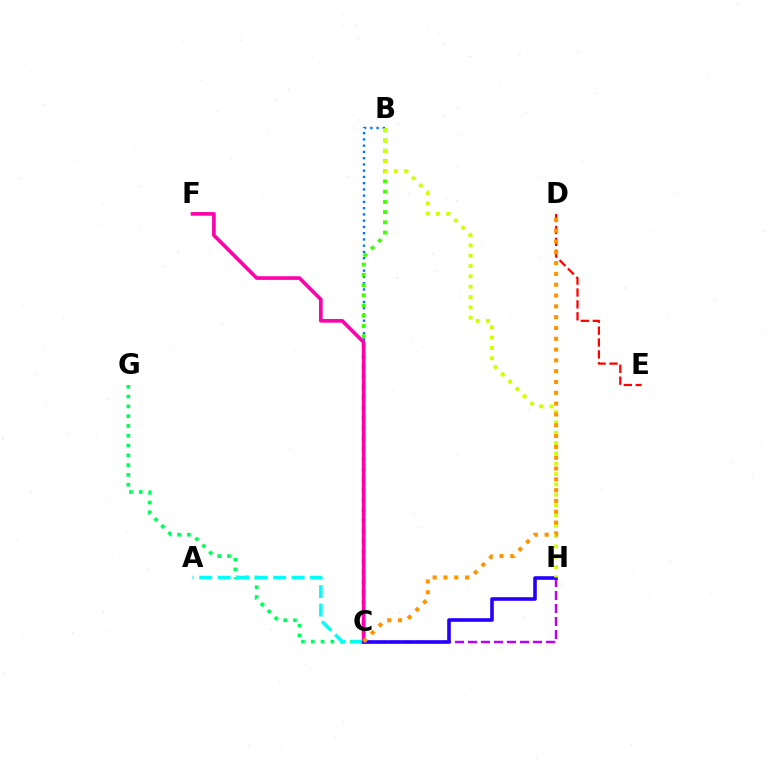{('C', 'G'): [{'color': '#00ff5c', 'line_style': 'dotted', 'thickness': 2.66}], ('B', 'C'): [{'color': '#0074ff', 'line_style': 'dotted', 'thickness': 1.7}, {'color': '#3dff00', 'line_style': 'dotted', 'thickness': 2.78}], ('A', 'C'): [{'color': '#00fff6', 'line_style': 'dashed', 'thickness': 2.51}], ('C', 'H'): [{'color': '#b900ff', 'line_style': 'dashed', 'thickness': 1.77}, {'color': '#2500ff', 'line_style': 'solid', 'thickness': 2.59}], ('C', 'F'): [{'color': '#ff00ac', 'line_style': 'solid', 'thickness': 2.61}], ('D', 'E'): [{'color': '#ff0000', 'line_style': 'dashed', 'thickness': 1.62}], ('B', 'H'): [{'color': '#d1ff00', 'line_style': 'dotted', 'thickness': 2.81}], ('C', 'D'): [{'color': '#ff9400', 'line_style': 'dotted', 'thickness': 2.94}]}